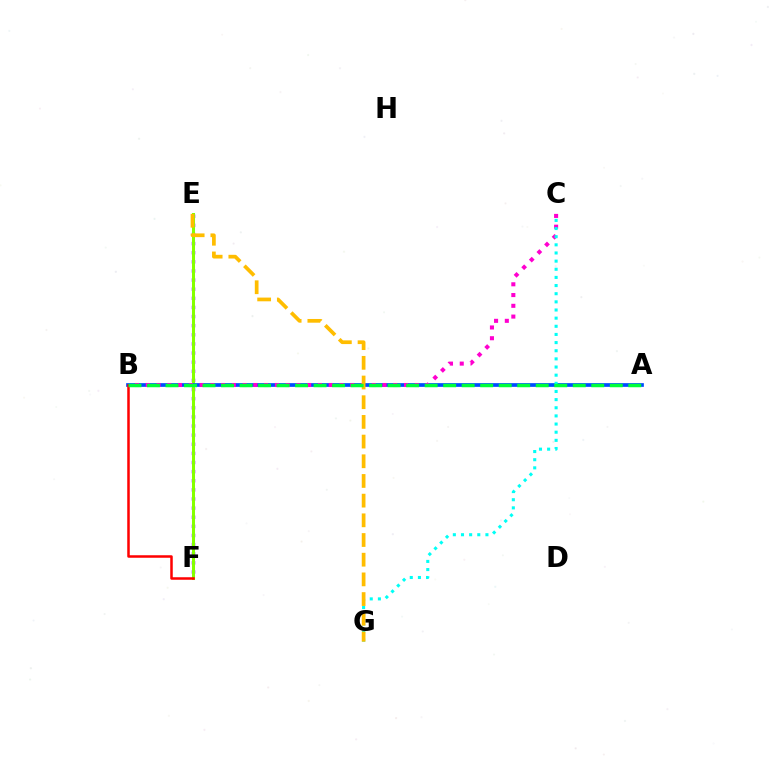{('E', 'F'): [{'color': '#7200ff', 'line_style': 'dotted', 'thickness': 2.48}, {'color': '#84ff00', 'line_style': 'solid', 'thickness': 2.18}], ('A', 'B'): [{'color': '#004bff', 'line_style': 'solid', 'thickness': 2.67}, {'color': '#00ff39', 'line_style': 'dashed', 'thickness': 2.51}], ('B', 'C'): [{'color': '#ff00cf', 'line_style': 'dotted', 'thickness': 2.92}], ('C', 'G'): [{'color': '#00fff6', 'line_style': 'dotted', 'thickness': 2.21}], ('B', 'F'): [{'color': '#ff0000', 'line_style': 'solid', 'thickness': 1.8}], ('E', 'G'): [{'color': '#ffbd00', 'line_style': 'dashed', 'thickness': 2.67}]}